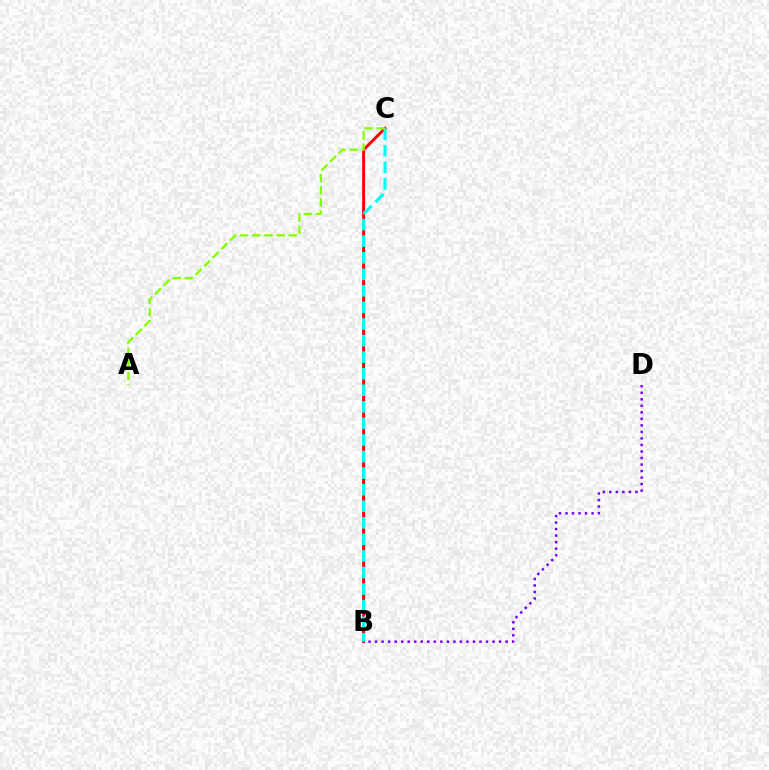{('B', 'C'): [{'color': '#ff0000', 'line_style': 'solid', 'thickness': 2.12}, {'color': '#00fff6', 'line_style': 'dashed', 'thickness': 2.25}], ('B', 'D'): [{'color': '#7200ff', 'line_style': 'dotted', 'thickness': 1.77}], ('A', 'C'): [{'color': '#84ff00', 'line_style': 'dashed', 'thickness': 1.65}]}